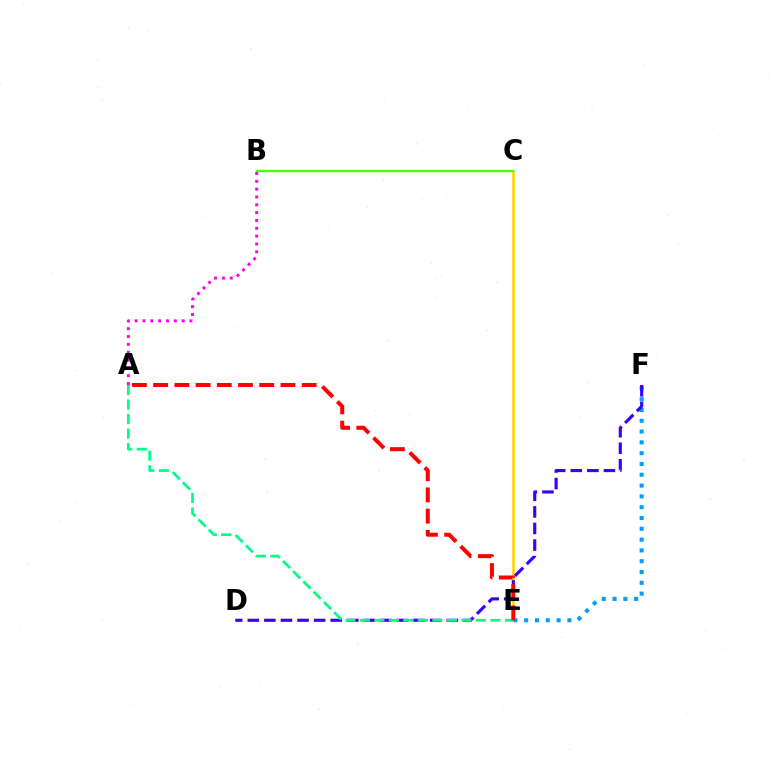{('C', 'E'): [{'color': '#ffd500', 'line_style': 'solid', 'thickness': 1.86}], ('E', 'F'): [{'color': '#009eff', 'line_style': 'dotted', 'thickness': 2.94}], ('D', 'F'): [{'color': '#3700ff', 'line_style': 'dashed', 'thickness': 2.25}], ('A', 'E'): [{'color': '#00ff86', 'line_style': 'dashed', 'thickness': 1.97}, {'color': '#ff0000', 'line_style': 'dashed', 'thickness': 2.88}], ('B', 'C'): [{'color': '#4fff00', 'line_style': 'solid', 'thickness': 1.74}], ('A', 'B'): [{'color': '#ff00ed', 'line_style': 'dotted', 'thickness': 2.13}]}